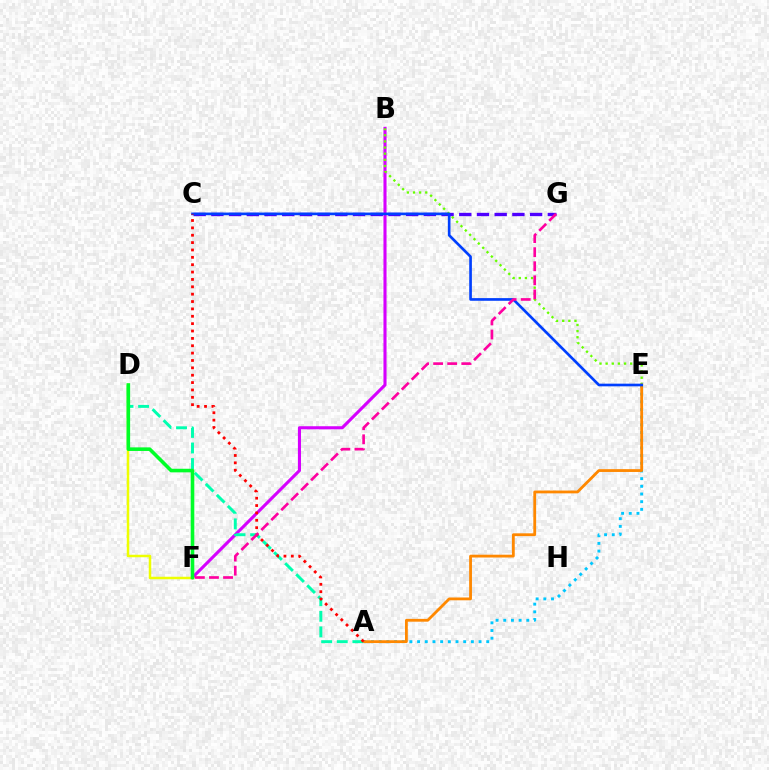{('C', 'G'): [{'color': '#4f00ff', 'line_style': 'dashed', 'thickness': 2.41}], ('B', 'F'): [{'color': '#d600ff', 'line_style': 'solid', 'thickness': 2.22}], ('B', 'E'): [{'color': '#66ff00', 'line_style': 'dotted', 'thickness': 1.67}], ('A', 'E'): [{'color': '#00c7ff', 'line_style': 'dotted', 'thickness': 2.09}, {'color': '#ff8800', 'line_style': 'solid', 'thickness': 2.02}], ('D', 'F'): [{'color': '#eeff00', 'line_style': 'solid', 'thickness': 1.8}, {'color': '#00ff27', 'line_style': 'solid', 'thickness': 2.58}], ('A', 'D'): [{'color': '#00ffaf', 'line_style': 'dashed', 'thickness': 2.12}], ('C', 'E'): [{'color': '#003fff', 'line_style': 'solid', 'thickness': 1.92}], ('A', 'C'): [{'color': '#ff0000', 'line_style': 'dotted', 'thickness': 2.0}], ('F', 'G'): [{'color': '#ff00a0', 'line_style': 'dashed', 'thickness': 1.91}]}